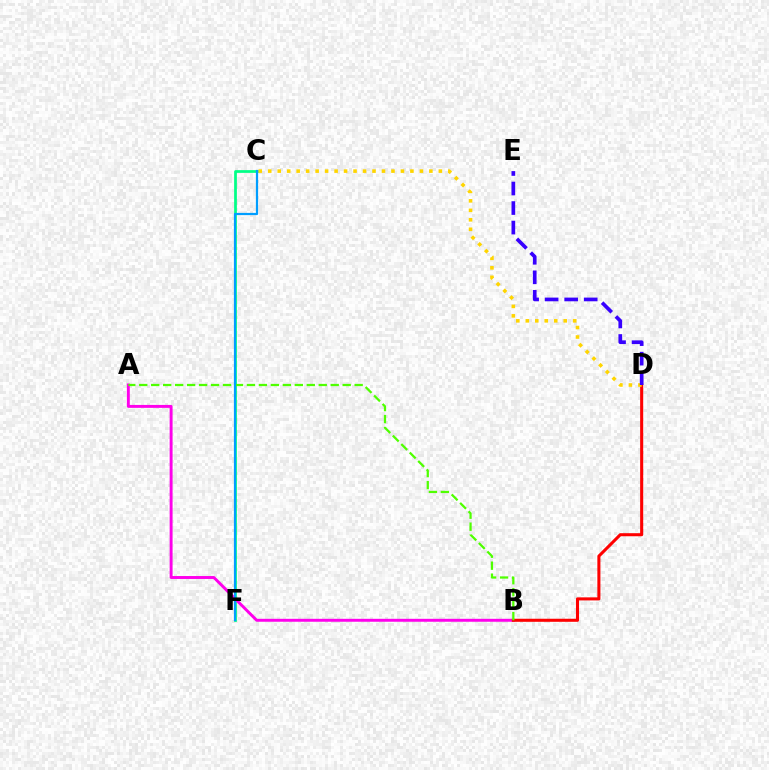{('C', 'F'): [{'color': '#00ff86', 'line_style': 'solid', 'thickness': 1.97}, {'color': '#009eff', 'line_style': 'solid', 'thickness': 1.6}], ('A', 'B'): [{'color': '#ff00ed', 'line_style': 'solid', 'thickness': 2.11}, {'color': '#4fff00', 'line_style': 'dashed', 'thickness': 1.63}], ('B', 'D'): [{'color': '#ff0000', 'line_style': 'solid', 'thickness': 2.2}], ('C', 'D'): [{'color': '#ffd500', 'line_style': 'dotted', 'thickness': 2.58}], ('D', 'E'): [{'color': '#3700ff', 'line_style': 'dashed', 'thickness': 2.65}]}